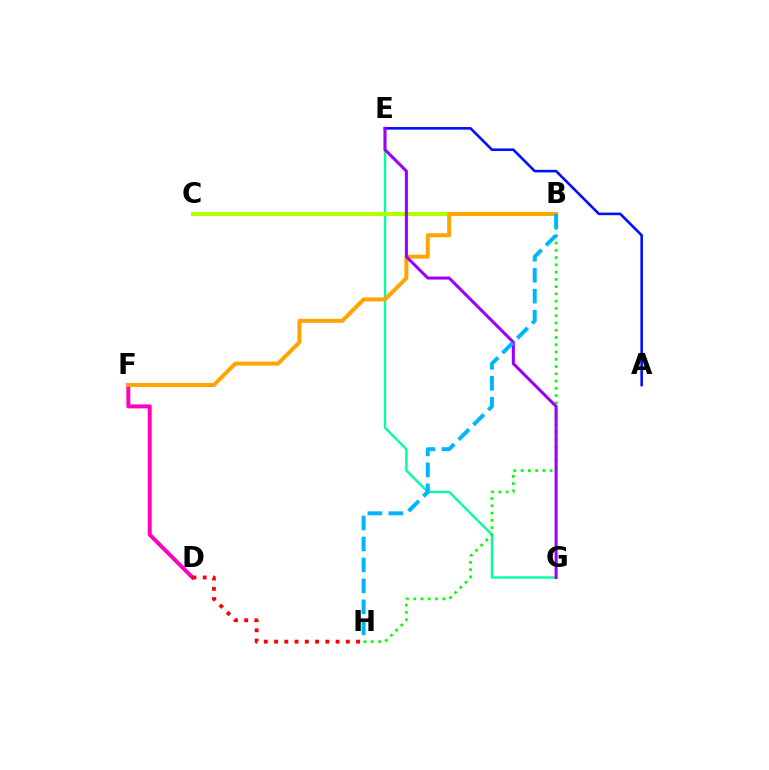{('E', 'G'): [{'color': '#00ff9d', 'line_style': 'solid', 'thickness': 1.71}, {'color': '#9b00ff', 'line_style': 'solid', 'thickness': 2.19}], ('B', 'C'): [{'color': '#b3ff00', 'line_style': 'solid', 'thickness': 2.9}], ('D', 'F'): [{'color': '#ff00bd', 'line_style': 'solid', 'thickness': 2.85}], ('D', 'H'): [{'color': '#ff0000', 'line_style': 'dotted', 'thickness': 2.78}], ('B', 'F'): [{'color': '#ffa500', 'line_style': 'solid', 'thickness': 2.89}], ('B', 'H'): [{'color': '#08ff00', 'line_style': 'dotted', 'thickness': 1.97}, {'color': '#00b5ff', 'line_style': 'dashed', 'thickness': 2.85}], ('A', 'E'): [{'color': '#0010ff', 'line_style': 'solid', 'thickness': 1.88}]}